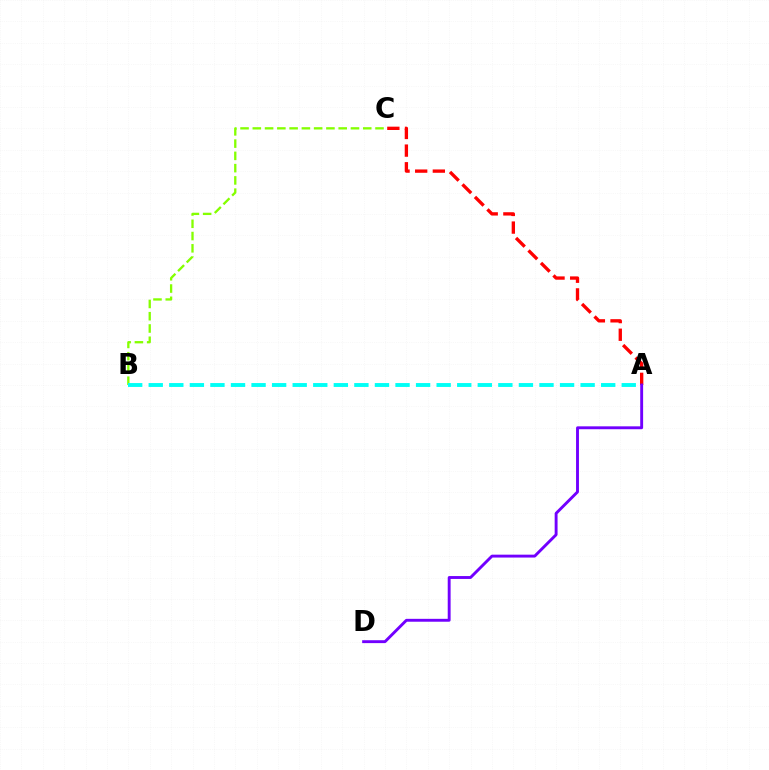{('A', 'C'): [{'color': '#ff0000', 'line_style': 'dashed', 'thickness': 2.4}], ('B', 'C'): [{'color': '#84ff00', 'line_style': 'dashed', 'thickness': 1.67}], ('A', 'D'): [{'color': '#7200ff', 'line_style': 'solid', 'thickness': 2.08}], ('A', 'B'): [{'color': '#00fff6', 'line_style': 'dashed', 'thickness': 2.79}]}